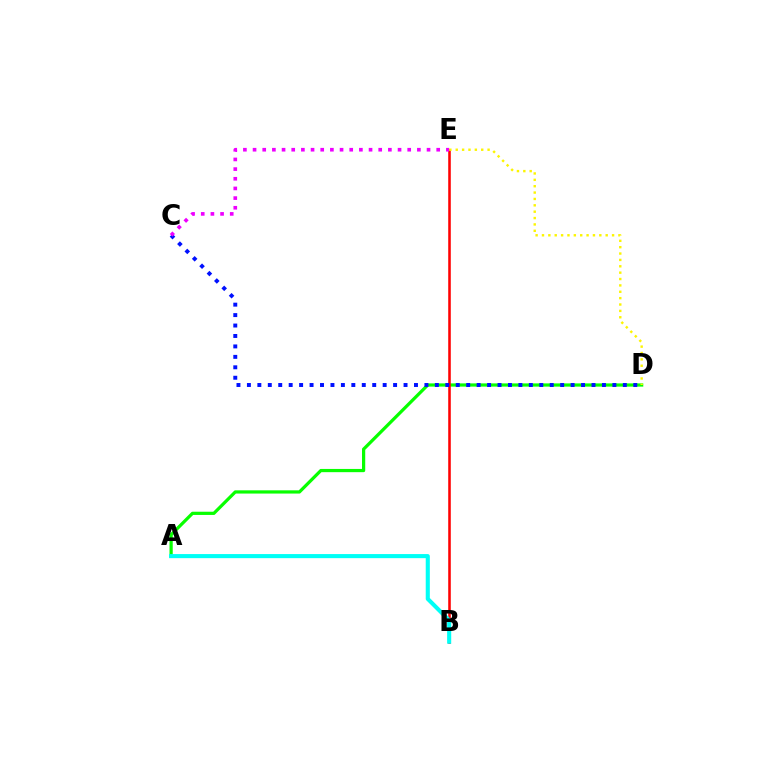{('A', 'D'): [{'color': '#08ff00', 'line_style': 'solid', 'thickness': 2.32}], ('B', 'E'): [{'color': '#ff0000', 'line_style': 'solid', 'thickness': 1.84}], ('C', 'D'): [{'color': '#0010ff', 'line_style': 'dotted', 'thickness': 2.84}], ('C', 'E'): [{'color': '#ee00ff', 'line_style': 'dotted', 'thickness': 2.63}], ('A', 'B'): [{'color': '#00fff6', 'line_style': 'solid', 'thickness': 2.94}], ('D', 'E'): [{'color': '#fcf500', 'line_style': 'dotted', 'thickness': 1.73}]}